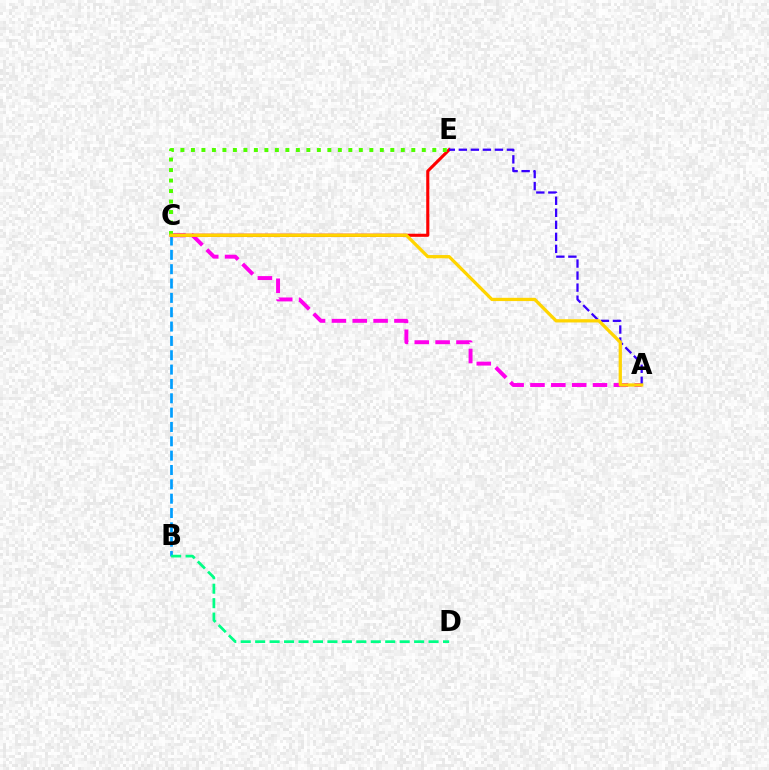{('B', 'C'): [{'color': '#009eff', 'line_style': 'dashed', 'thickness': 1.95}], ('A', 'C'): [{'color': '#ff00ed', 'line_style': 'dashed', 'thickness': 2.83}, {'color': '#ffd500', 'line_style': 'solid', 'thickness': 2.34}], ('C', 'E'): [{'color': '#ff0000', 'line_style': 'solid', 'thickness': 2.23}, {'color': '#4fff00', 'line_style': 'dotted', 'thickness': 2.85}], ('A', 'E'): [{'color': '#3700ff', 'line_style': 'dashed', 'thickness': 1.63}], ('B', 'D'): [{'color': '#00ff86', 'line_style': 'dashed', 'thickness': 1.96}]}